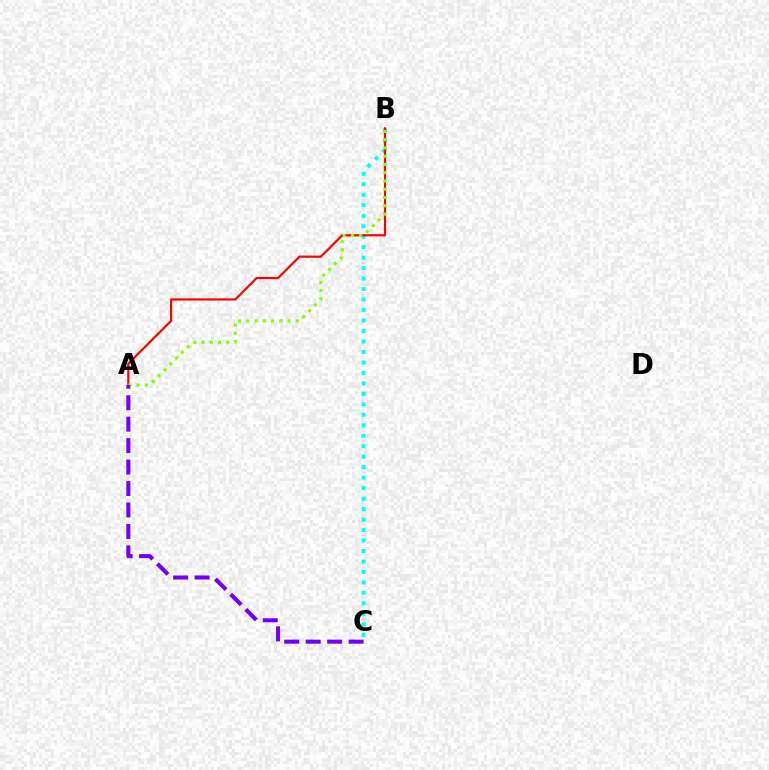{('B', 'C'): [{'color': '#00fff6', 'line_style': 'dotted', 'thickness': 2.85}], ('A', 'B'): [{'color': '#ff0000', 'line_style': 'solid', 'thickness': 1.58}, {'color': '#84ff00', 'line_style': 'dotted', 'thickness': 2.24}], ('A', 'C'): [{'color': '#7200ff', 'line_style': 'dashed', 'thickness': 2.92}]}